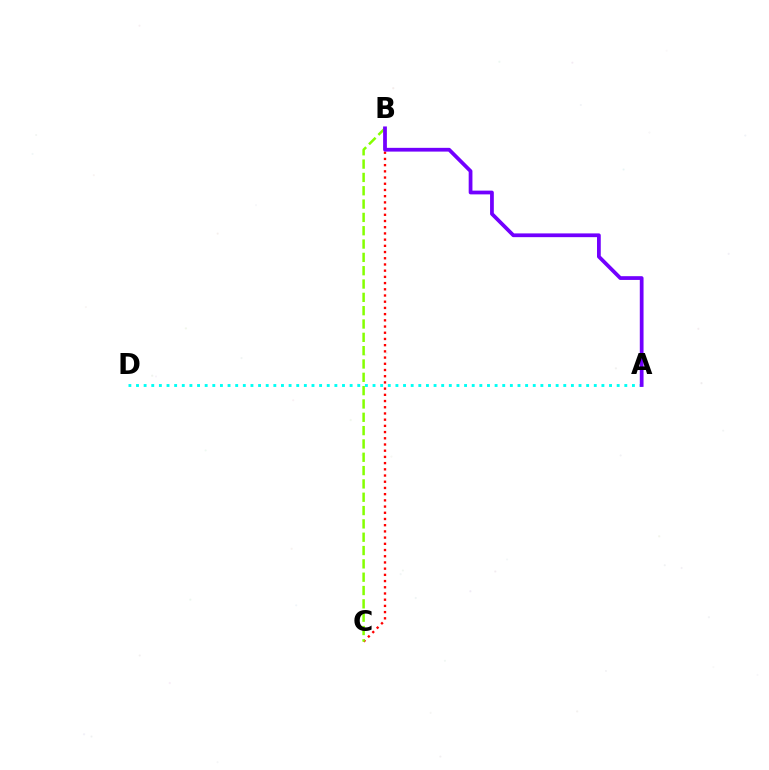{('B', 'C'): [{'color': '#ff0000', 'line_style': 'dotted', 'thickness': 1.69}, {'color': '#84ff00', 'line_style': 'dashed', 'thickness': 1.81}], ('A', 'D'): [{'color': '#00fff6', 'line_style': 'dotted', 'thickness': 2.07}], ('A', 'B'): [{'color': '#7200ff', 'line_style': 'solid', 'thickness': 2.7}]}